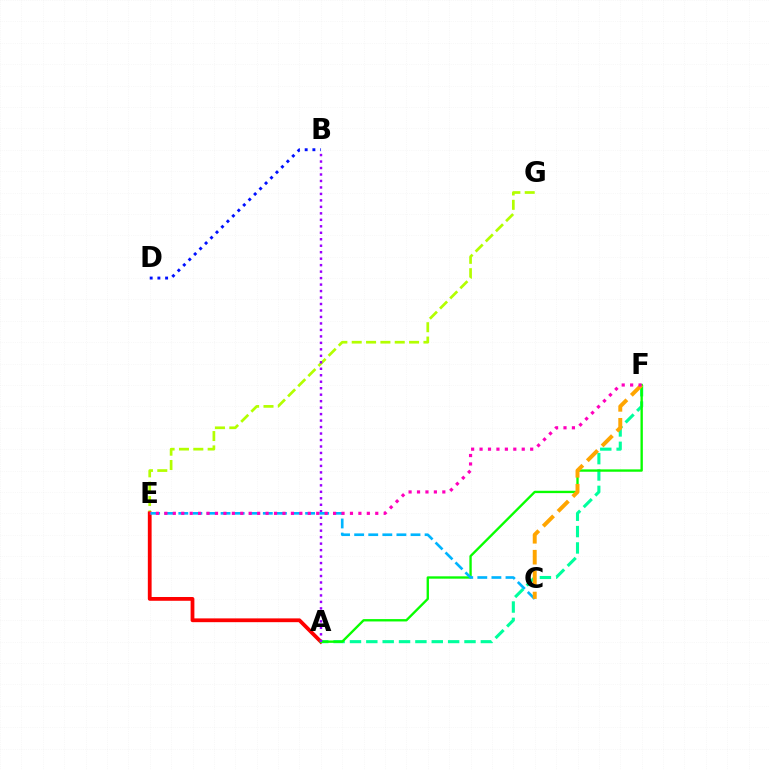{('E', 'G'): [{'color': '#b3ff00', 'line_style': 'dashed', 'thickness': 1.95}], ('A', 'E'): [{'color': '#ff0000', 'line_style': 'solid', 'thickness': 2.72}], ('B', 'D'): [{'color': '#0010ff', 'line_style': 'dotted', 'thickness': 2.09}], ('A', 'F'): [{'color': '#00ff9d', 'line_style': 'dashed', 'thickness': 2.22}, {'color': '#08ff00', 'line_style': 'solid', 'thickness': 1.69}], ('A', 'B'): [{'color': '#9b00ff', 'line_style': 'dotted', 'thickness': 1.76}], ('C', 'E'): [{'color': '#00b5ff', 'line_style': 'dashed', 'thickness': 1.91}], ('C', 'F'): [{'color': '#ffa500', 'line_style': 'dashed', 'thickness': 2.84}], ('E', 'F'): [{'color': '#ff00bd', 'line_style': 'dotted', 'thickness': 2.29}]}